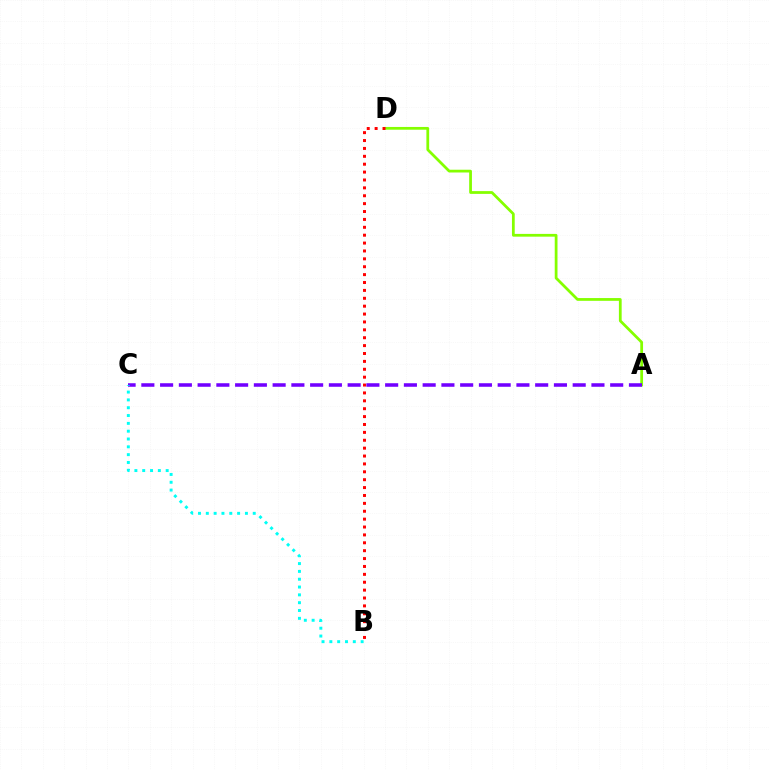{('A', 'D'): [{'color': '#84ff00', 'line_style': 'solid', 'thickness': 1.99}], ('A', 'C'): [{'color': '#7200ff', 'line_style': 'dashed', 'thickness': 2.55}], ('B', 'D'): [{'color': '#ff0000', 'line_style': 'dotted', 'thickness': 2.14}], ('B', 'C'): [{'color': '#00fff6', 'line_style': 'dotted', 'thickness': 2.12}]}